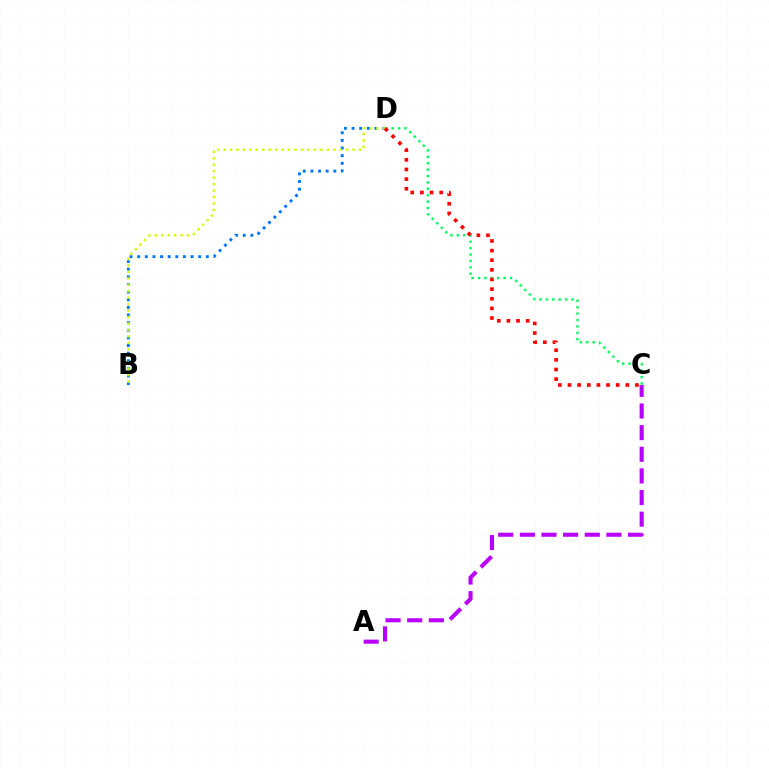{('A', 'C'): [{'color': '#b900ff', 'line_style': 'dashed', 'thickness': 2.94}], ('B', 'D'): [{'color': '#0074ff', 'line_style': 'dotted', 'thickness': 2.07}, {'color': '#d1ff00', 'line_style': 'dotted', 'thickness': 1.75}], ('C', 'D'): [{'color': '#00ff5c', 'line_style': 'dotted', 'thickness': 1.74}, {'color': '#ff0000', 'line_style': 'dotted', 'thickness': 2.62}]}